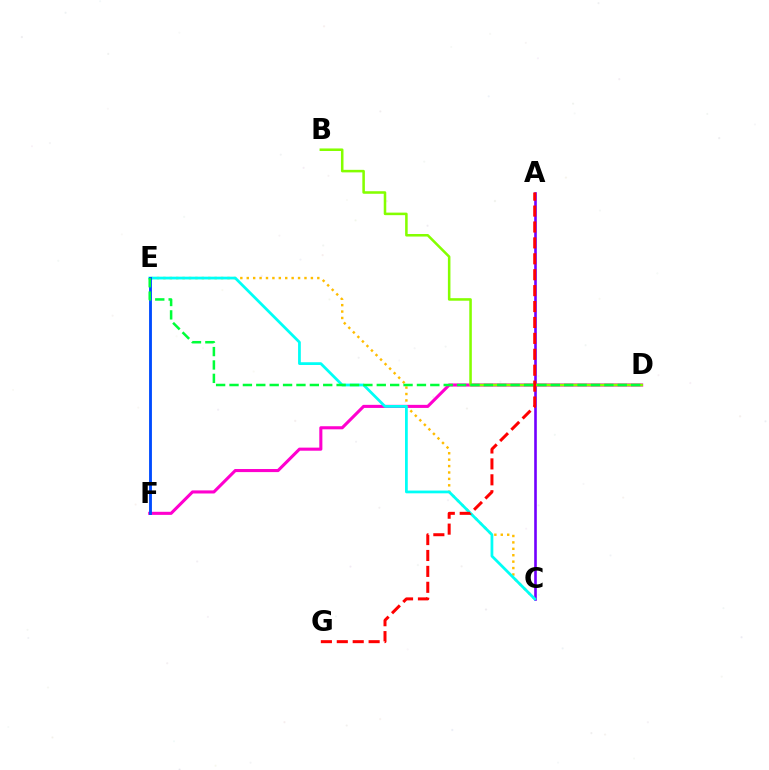{('A', 'C'): [{'color': '#7200ff', 'line_style': 'solid', 'thickness': 1.88}], ('D', 'F'): [{'color': '#ff00cf', 'line_style': 'solid', 'thickness': 2.22}], ('C', 'E'): [{'color': '#ffbd00', 'line_style': 'dotted', 'thickness': 1.74}, {'color': '#00fff6', 'line_style': 'solid', 'thickness': 1.98}], ('B', 'D'): [{'color': '#84ff00', 'line_style': 'solid', 'thickness': 1.83}], ('A', 'G'): [{'color': '#ff0000', 'line_style': 'dashed', 'thickness': 2.16}], ('E', 'F'): [{'color': '#004bff', 'line_style': 'solid', 'thickness': 2.06}], ('D', 'E'): [{'color': '#00ff39', 'line_style': 'dashed', 'thickness': 1.82}]}